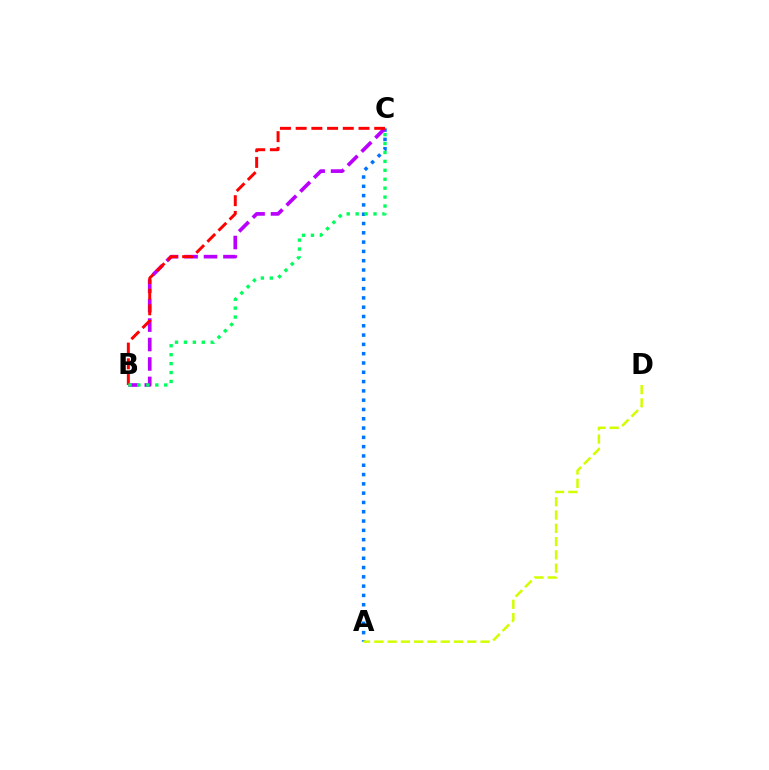{('A', 'C'): [{'color': '#0074ff', 'line_style': 'dotted', 'thickness': 2.53}], ('B', 'C'): [{'color': '#b900ff', 'line_style': 'dashed', 'thickness': 2.64}, {'color': '#ff0000', 'line_style': 'dashed', 'thickness': 2.13}, {'color': '#00ff5c', 'line_style': 'dotted', 'thickness': 2.43}], ('A', 'D'): [{'color': '#d1ff00', 'line_style': 'dashed', 'thickness': 1.8}]}